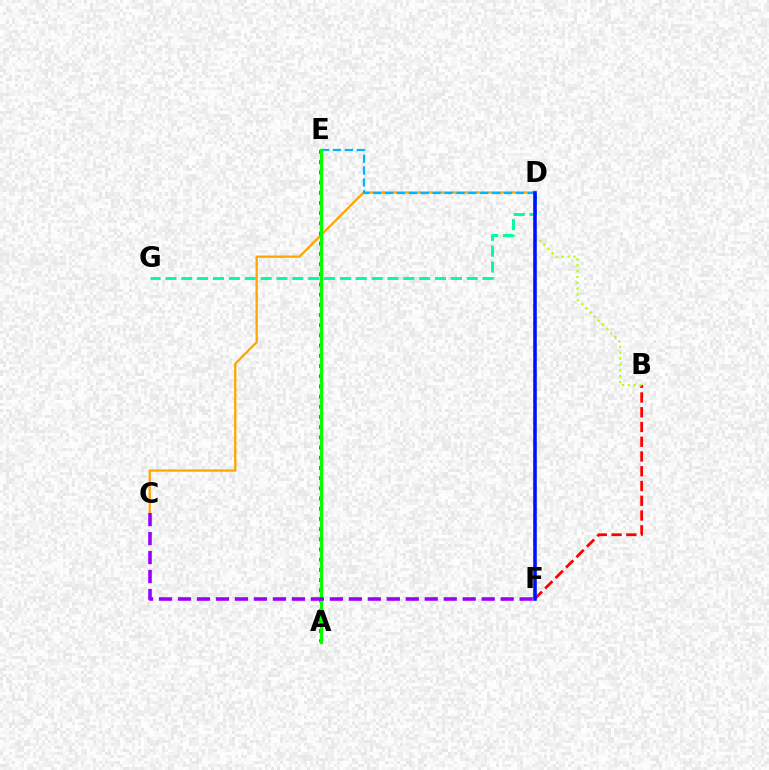{('D', 'G'): [{'color': '#00ff9d', 'line_style': 'dashed', 'thickness': 2.15}], ('B', 'F'): [{'color': '#ff0000', 'line_style': 'dashed', 'thickness': 2.0}], ('C', 'D'): [{'color': '#ffa500', 'line_style': 'solid', 'thickness': 1.65}], ('D', 'E'): [{'color': '#00b5ff', 'line_style': 'dashed', 'thickness': 1.61}], ('A', 'E'): [{'color': '#ff00bd', 'line_style': 'dotted', 'thickness': 2.77}, {'color': '#08ff00', 'line_style': 'solid', 'thickness': 2.35}], ('B', 'D'): [{'color': '#b3ff00', 'line_style': 'dotted', 'thickness': 1.59}], ('C', 'F'): [{'color': '#9b00ff', 'line_style': 'dashed', 'thickness': 2.58}], ('D', 'F'): [{'color': '#0010ff', 'line_style': 'solid', 'thickness': 2.58}]}